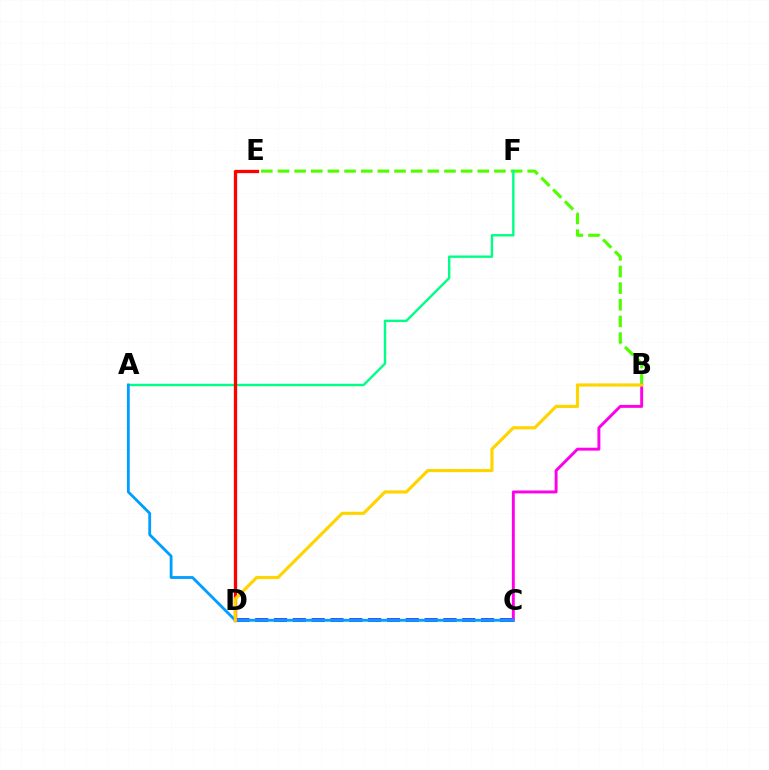{('B', 'E'): [{'color': '#4fff00', 'line_style': 'dashed', 'thickness': 2.26}], ('C', 'D'): [{'color': '#3700ff', 'line_style': 'dashed', 'thickness': 2.56}], ('A', 'F'): [{'color': '#00ff86', 'line_style': 'solid', 'thickness': 1.72}], ('D', 'E'): [{'color': '#ff0000', 'line_style': 'solid', 'thickness': 2.38}], ('B', 'C'): [{'color': '#ff00ed', 'line_style': 'solid', 'thickness': 2.11}], ('A', 'C'): [{'color': '#009eff', 'line_style': 'solid', 'thickness': 2.03}], ('B', 'D'): [{'color': '#ffd500', 'line_style': 'solid', 'thickness': 2.28}]}